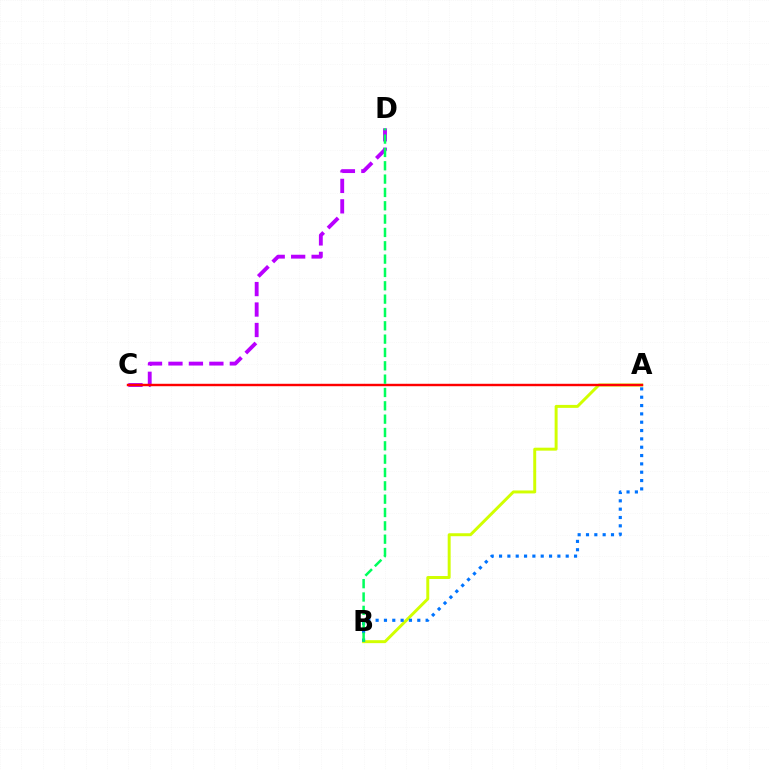{('C', 'D'): [{'color': '#b900ff', 'line_style': 'dashed', 'thickness': 2.78}], ('A', 'B'): [{'color': '#d1ff00', 'line_style': 'solid', 'thickness': 2.13}, {'color': '#0074ff', 'line_style': 'dotted', 'thickness': 2.26}], ('A', 'C'): [{'color': '#ff0000', 'line_style': 'solid', 'thickness': 1.74}], ('B', 'D'): [{'color': '#00ff5c', 'line_style': 'dashed', 'thickness': 1.81}]}